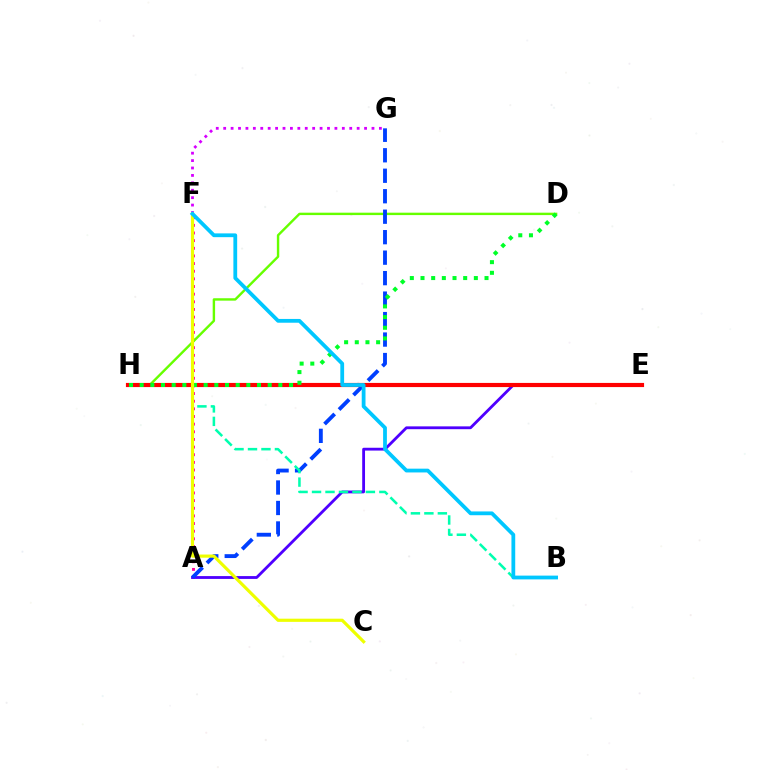{('A', 'F'): [{'color': '#ff00a0', 'line_style': 'dotted', 'thickness': 2.08}], ('D', 'H'): [{'color': '#66ff00', 'line_style': 'solid', 'thickness': 1.73}, {'color': '#00ff27', 'line_style': 'dotted', 'thickness': 2.9}], ('A', 'E'): [{'color': '#4f00ff', 'line_style': 'solid', 'thickness': 2.03}], ('E', 'H'): [{'color': '#ff8800', 'line_style': 'solid', 'thickness': 2.91}, {'color': '#ff0000', 'line_style': 'solid', 'thickness': 2.97}], ('A', 'G'): [{'color': '#003fff', 'line_style': 'dashed', 'thickness': 2.78}], ('B', 'H'): [{'color': '#00ffaf', 'line_style': 'dashed', 'thickness': 1.83}], ('F', 'G'): [{'color': '#d600ff', 'line_style': 'dotted', 'thickness': 2.01}], ('C', 'F'): [{'color': '#eeff00', 'line_style': 'solid', 'thickness': 2.29}], ('B', 'F'): [{'color': '#00c7ff', 'line_style': 'solid', 'thickness': 2.72}]}